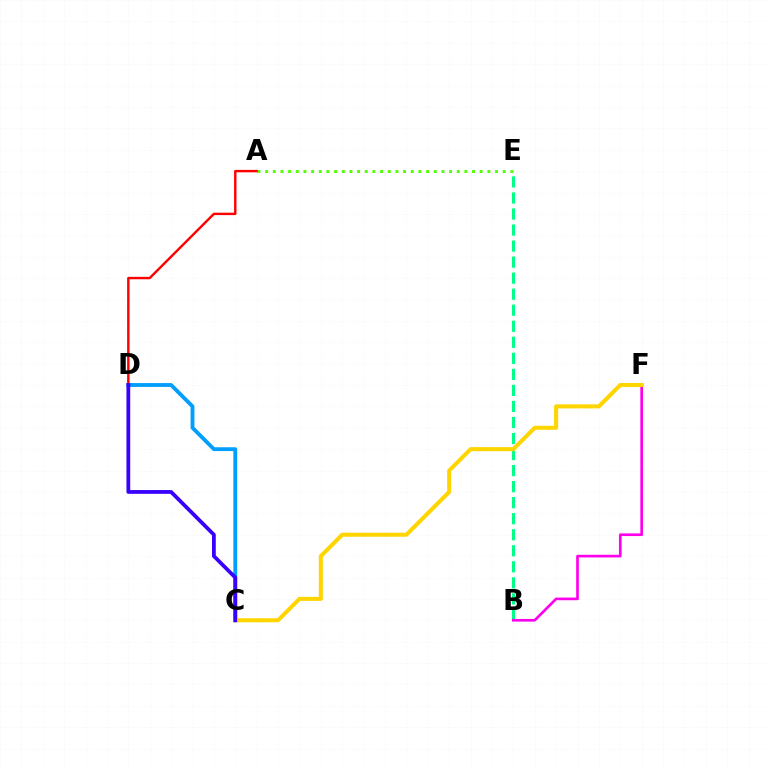{('B', 'E'): [{'color': '#00ff86', 'line_style': 'dashed', 'thickness': 2.18}], ('A', 'E'): [{'color': '#4fff00', 'line_style': 'dotted', 'thickness': 2.08}], ('C', 'D'): [{'color': '#009eff', 'line_style': 'solid', 'thickness': 2.76}, {'color': '#3700ff', 'line_style': 'solid', 'thickness': 2.71}], ('B', 'F'): [{'color': '#ff00ed', 'line_style': 'solid', 'thickness': 1.92}], ('C', 'F'): [{'color': '#ffd500', 'line_style': 'solid', 'thickness': 2.92}], ('A', 'D'): [{'color': '#ff0000', 'line_style': 'solid', 'thickness': 1.74}]}